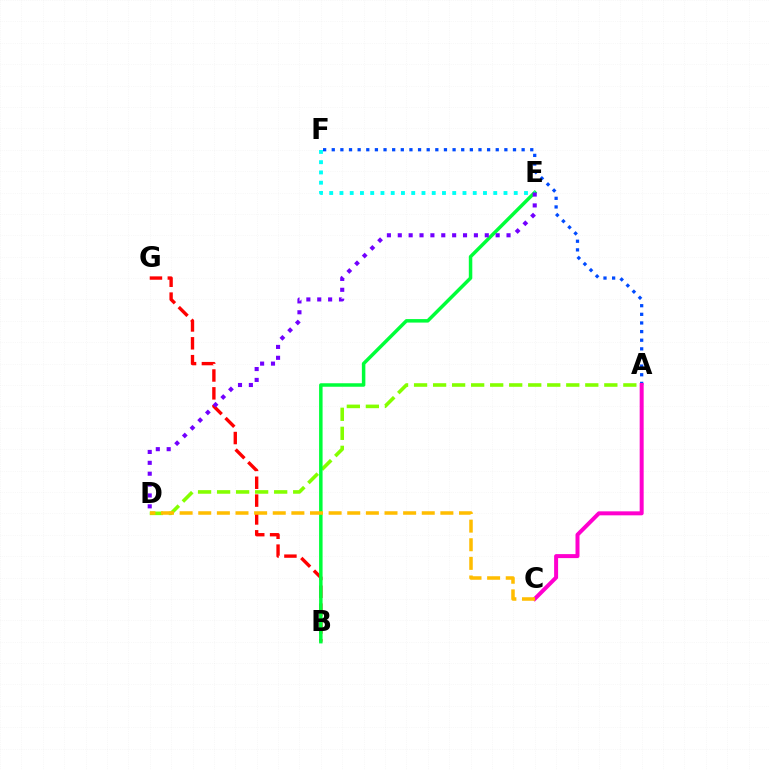{('A', 'F'): [{'color': '#004bff', 'line_style': 'dotted', 'thickness': 2.34}], ('A', 'D'): [{'color': '#84ff00', 'line_style': 'dashed', 'thickness': 2.58}], ('B', 'G'): [{'color': '#ff0000', 'line_style': 'dashed', 'thickness': 2.43}], ('B', 'E'): [{'color': '#00ff39', 'line_style': 'solid', 'thickness': 2.51}], ('A', 'C'): [{'color': '#ff00cf', 'line_style': 'solid', 'thickness': 2.87}], ('E', 'F'): [{'color': '#00fff6', 'line_style': 'dotted', 'thickness': 2.79}], ('C', 'D'): [{'color': '#ffbd00', 'line_style': 'dashed', 'thickness': 2.53}], ('D', 'E'): [{'color': '#7200ff', 'line_style': 'dotted', 'thickness': 2.96}]}